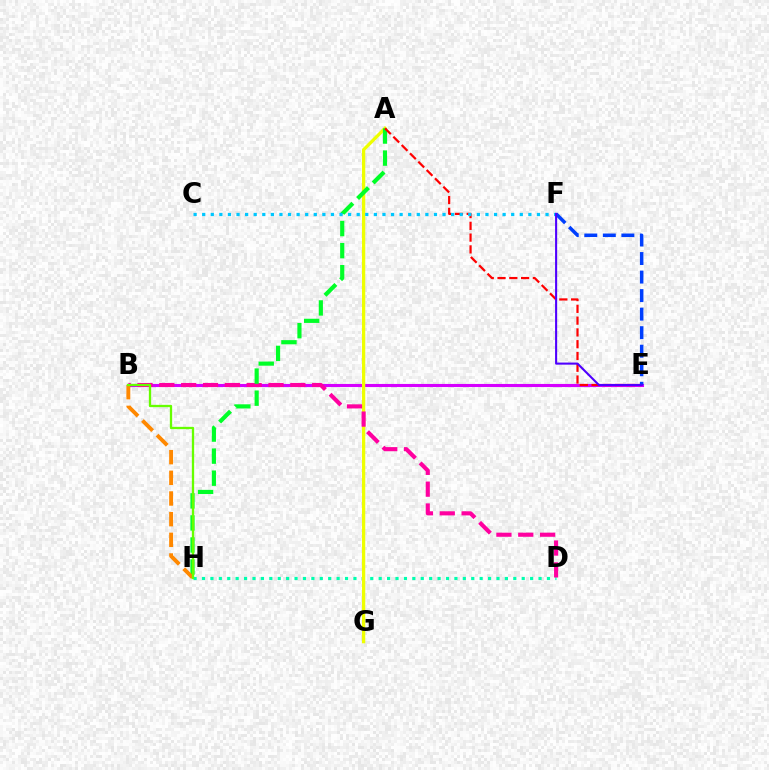{('B', 'E'): [{'color': '#d600ff', 'line_style': 'solid', 'thickness': 2.23}], ('D', 'H'): [{'color': '#00ffaf', 'line_style': 'dotted', 'thickness': 2.29}], ('A', 'G'): [{'color': '#eeff00', 'line_style': 'solid', 'thickness': 2.36}], ('B', 'D'): [{'color': '#ff00a0', 'line_style': 'dashed', 'thickness': 2.97}], ('A', 'H'): [{'color': '#00ff27', 'line_style': 'dashed', 'thickness': 3.0}], ('B', 'H'): [{'color': '#ff8800', 'line_style': 'dashed', 'thickness': 2.81}, {'color': '#66ff00', 'line_style': 'solid', 'thickness': 1.66}], ('A', 'E'): [{'color': '#ff0000', 'line_style': 'dashed', 'thickness': 1.6}], ('C', 'F'): [{'color': '#00c7ff', 'line_style': 'dotted', 'thickness': 2.33}], ('E', 'F'): [{'color': '#003fff', 'line_style': 'dashed', 'thickness': 2.52}, {'color': '#4f00ff', 'line_style': 'solid', 'thickness': 1.5}]}